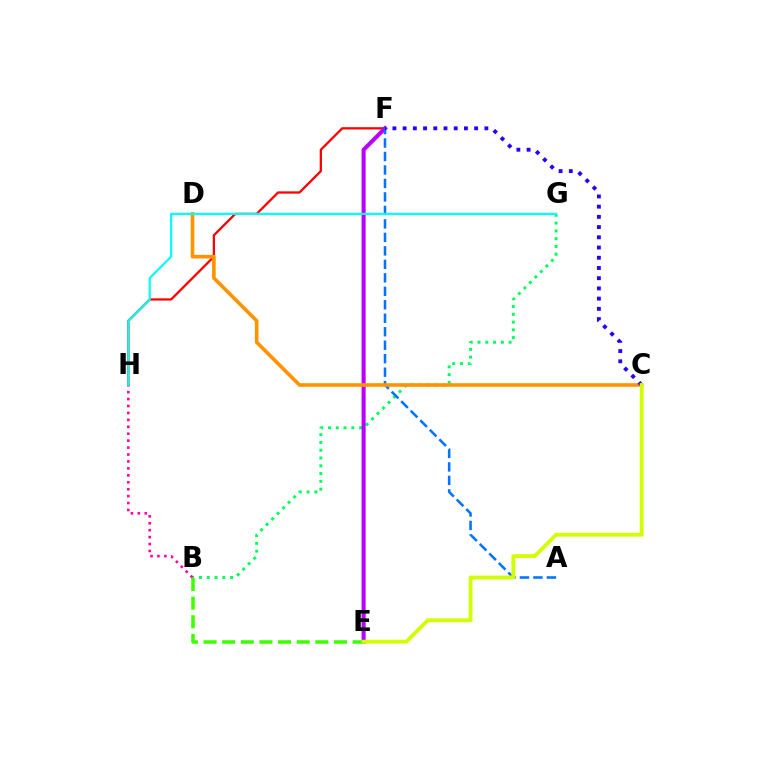{('F', 'H'): [{'color': '#ff0000', 'line_style': 'solid', 'thickness': 1.64}], ('B', 'G'): [{'color': '#00ff5c', 'line_style': 'dotted', 'thickness': 2.11}], ('E', 'F'): [{'color': '#b900ff', 'line_style': 'solid', 'thickness': 2.93}], ('A', 'F'): [{'color': '#0074ff', 'line_style': 'dashed', 'thickness': 1.83}], ('C', 'D'): [{'color': '#ff9400', 'line_style': 'solid', 'thickness': 2.62}], ('C', 'F'): [{'color': '#2500ff', 'line_style': 'dotted', 'thickness': 2.78}], ('B', 'H'): [{'color': '#ff00ac', 'line_style': 'dotted', 'thickness': 1.88}], ('B', 'E'): [{'color': '#3dff00', 'line_style': 'dashed', 'thickness': 2.53}], ('G', 'H'): [{'color': '#00fff6', 'line_style': 'solid', 'thickness': 1.56}], ('C', 'E'): [{'color': '#d1ff00', 'line_style': 'solid', 'thickness': 2.75}]}